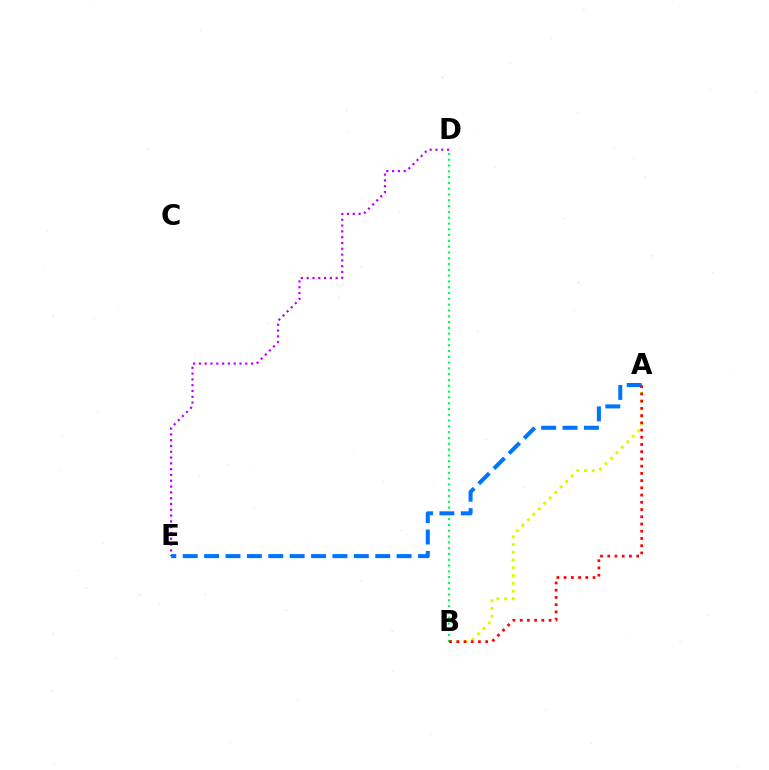{('D', 'E'): [{'color': '#b900ff', 'line_style': 'dotted', 'thickness': 1.58}], ('A', 'B'): [{'color': '#d1ff00', 'line_style': 'dotted', 'thickness': 2.11}, {'color': '#ff0000', 'line_style': 'dotted', 'thickness': 1.96}], ('B', 'D'): [{'color': '#00ff5c', 'line_style': 'dotted', 'thickness': 1.58}], ('A', 'E'): [{'color': '#0074ff', 'line_style': 'dashed', 'thickness': 2.91}]}